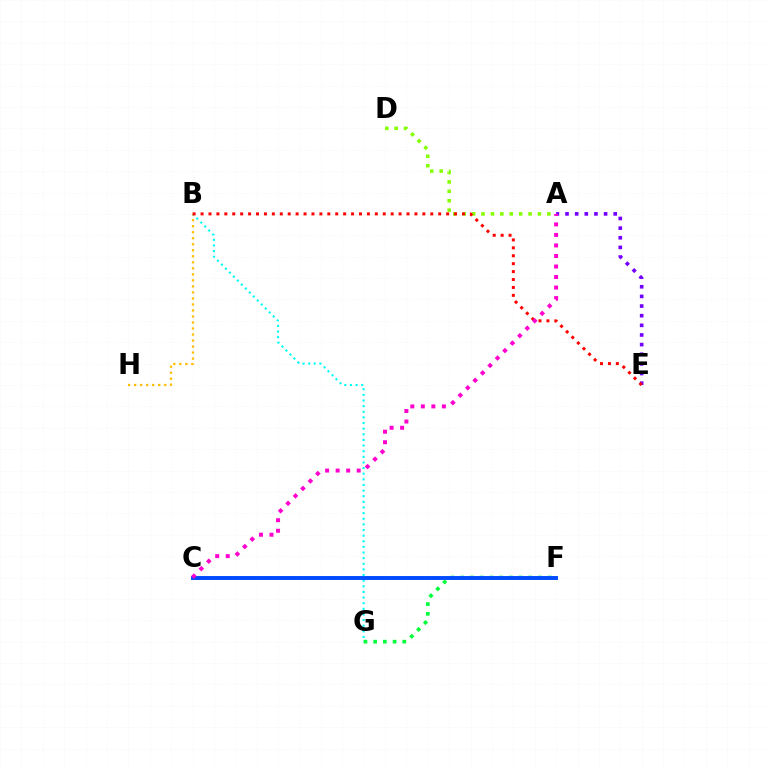{('F', 'G'): [{'color': '#00ff39', 'line_style': 'dotted', 'thickness': 2.64}], ('B', 'G'): [{'color': '#00fff6', 'line_style': 'dotted', 'thickness': 1.53}], ('B', 'H'): [{'color': '#ffbd00', 'line_style': 'dotted', 'thickness': 1.63}], ('A', 'E'): [{'color': '#7200ff', 'line_style': 'dotted', 'thickness': 2.62}], ('A', 'D'): [{'color': '#84ff00', 'line_style': 'dotted', 'thickness': 2.56}], ('B', 'E'): [{'color': '#ff0000', 'line_style': 'dotted', 'thickness': 2.15}], ('C', 'F'): [{'color': '#004bff', 'line_style': 'solid', 'thickness': 2.82}], ('A', 'C'): [{'color': '#ff00cf', 'line_style': 'dotted', 'thickness': 2.86}]}